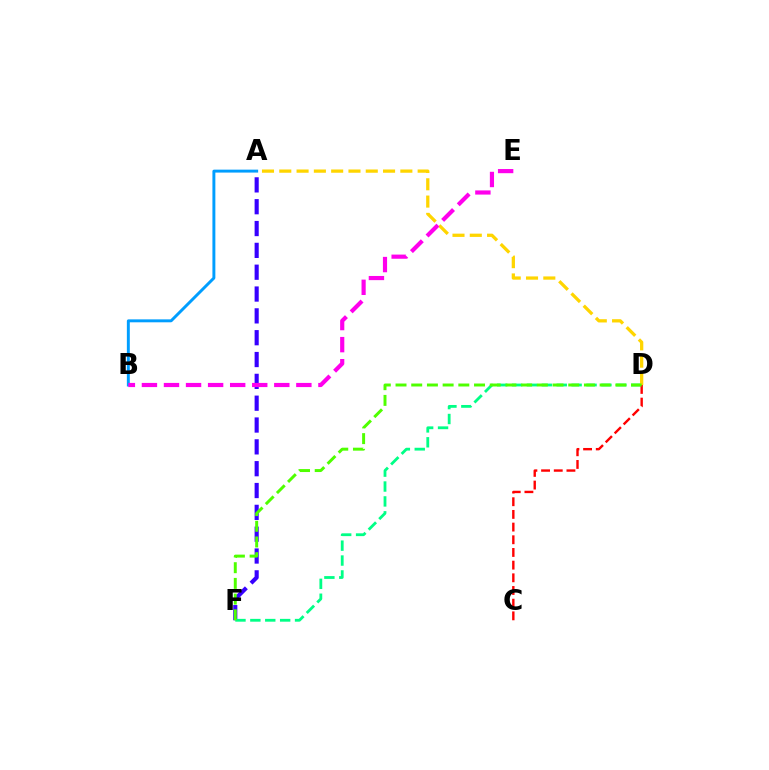{('A', 'F'): [{'color': '#3700ff', 'line_style': 'dashed', 'thickness': 2.97}], ('A', 'B'): [{'color': '#009eff', 'line_style': 'solid', 'thickness': 2.11}], ('D', 'F'): [{'color': '#00ff86', 'line_style': 'dashed', 'thickness': 2.02}, {'color': '#4fff00', 'line_style': 'dashed', 'thickness': 2.13}], ('A', 'D'): [{'color': '#ffd500', 'line_style': 'dashed', 'thickness': 2.35}], ('B', 'E'): [{'color': '#ff00ed', 'line_style': 'dashed', 'thickness': 3.0}], ('C', 'D'): [{'color': '#ff0000', 'line_style': 'dashed', 'thickness': 1.72}]}